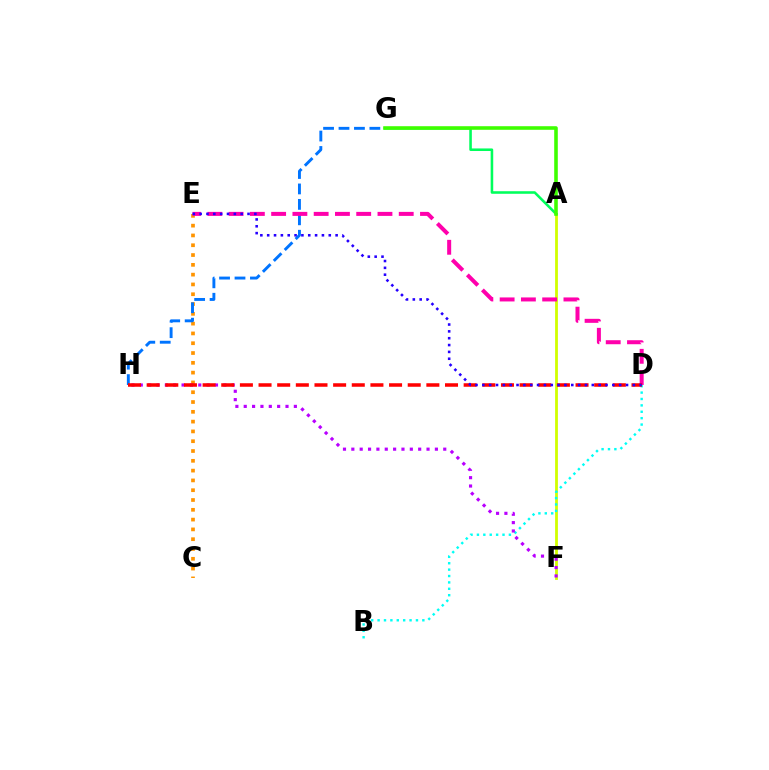{('C', 'E'): [{'color': '#ff9400', 'line_style': 'dotted', 'thickness': 2.66}], ('A', 'F'): [{'color': '#d1ff00', 'line_style': 'solid', 'thickness': 2.01}], ('B', 'D'): [{'color': '#00fff6', 'line_style': 'dotted', 'thickness': 1.74}], ('G', 'H'): [{'color': '#0074ff', 'line_style': 'dashed', 'thickness': 2.1}], ('A', 'G'): [{'color': '#00ff5c', 'line_style': 'solid', 'thickness': 1.85}, {'color': '#3dff00', 'line_style': 'solid', 'thickness': 2.58}], ('D', 'E'): [{'color': '#ff00ac', 'line_style': 'dashed', 'thickness': 2.89}, {'color': '#2500ff', 'line_style': 'dotted', 'thickness': 1.86}], ('F', 'H'): [{'color': '#b900ff', 'line_style': 'dotted', 'thickness': 2.27}], ('D', 'H'): [{'color': '#ff0000', 'line_style': 'dashed', 'thickness': 2.53}]}